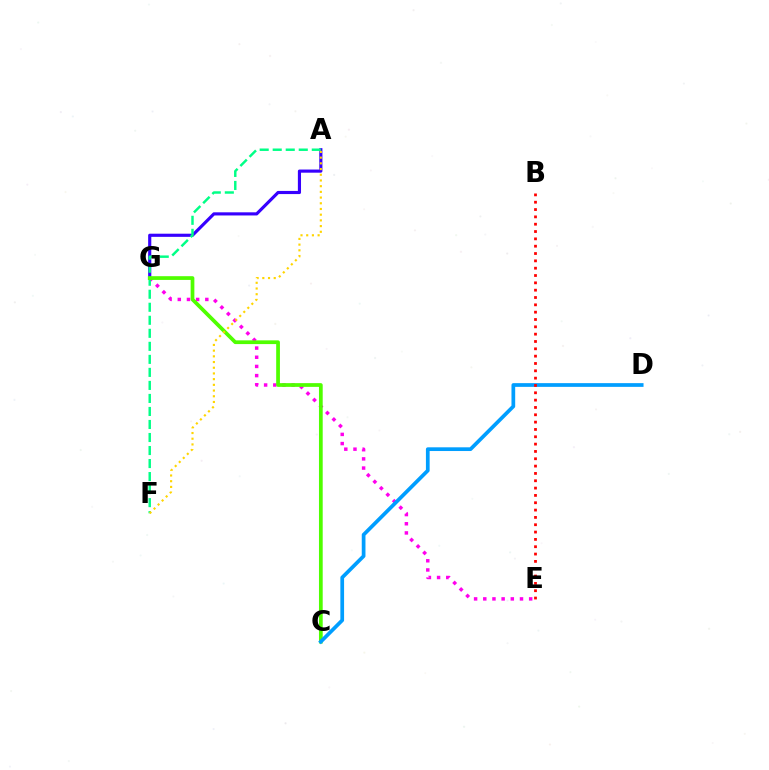{('A', 'G'): [{'color': '#3700ff', 'line_style': 'solid', 'thickness': 2.27}], ('E', 'G'): [{'color': '#ff00ed', 'line_style': 'dotted', 'thickness': 2.49}], ('A', 'F'): [{'color': '#00ff86', 'line_style': 'dashed', 'thickness': 1.77}, {'color': '#ffd500', 'line_style': 'dotted', 'thickness': 1.55}], ('C', 'G'): [{'color': '#4fff00', 'line_style': 'solid', 'thickness': 2.69}], ('C', 'D'): [{'color': '#009eff', 'line_style': 'solid', 'thickness': 2.68}], ('B', 'E'): [{'color': '#ff0000', 'line_style': 'dotted', 'thickness': 1.99}]}